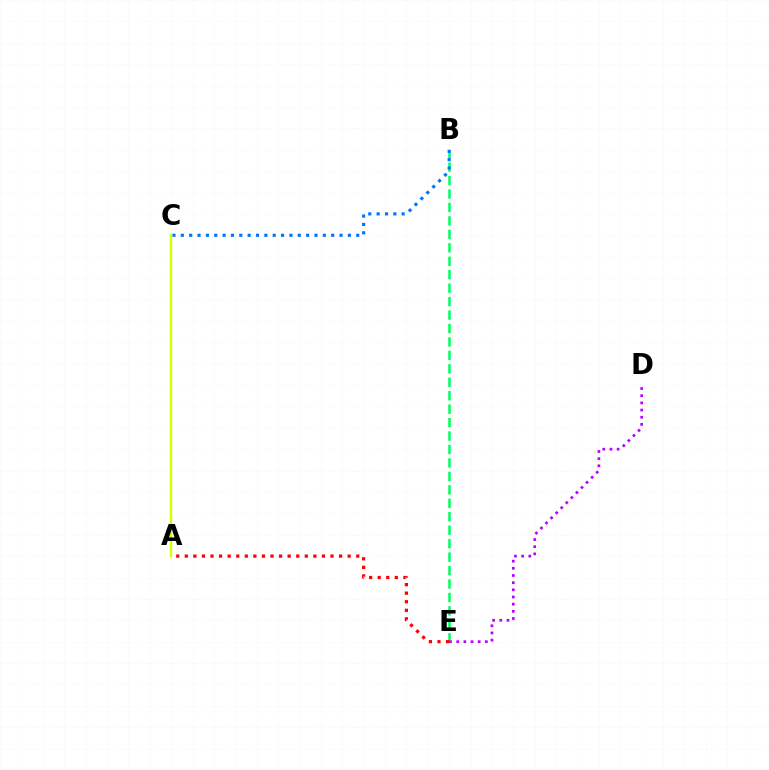{('B', 'E'): [{'color': '#00ff5c', 'line_style': 'dashed', 'thickness': 1.83}], ('B', 'C'): [{'color': '#0074ff', 'line_style': 'dotted', 'thickness': 2.27}], ('D', 'E'): [{'color': '#b900ff', 'line_style': 'dotted', 'thickness': 1.95}], ('A', 'C'): [{'color': '#d1ff00', 'line_style': 'solid', 'thickness': 1.73}], ('A', 'E'): [{'color': '#ff0000', 'line_style': 'dotted', 'thickness': 2.33}]}